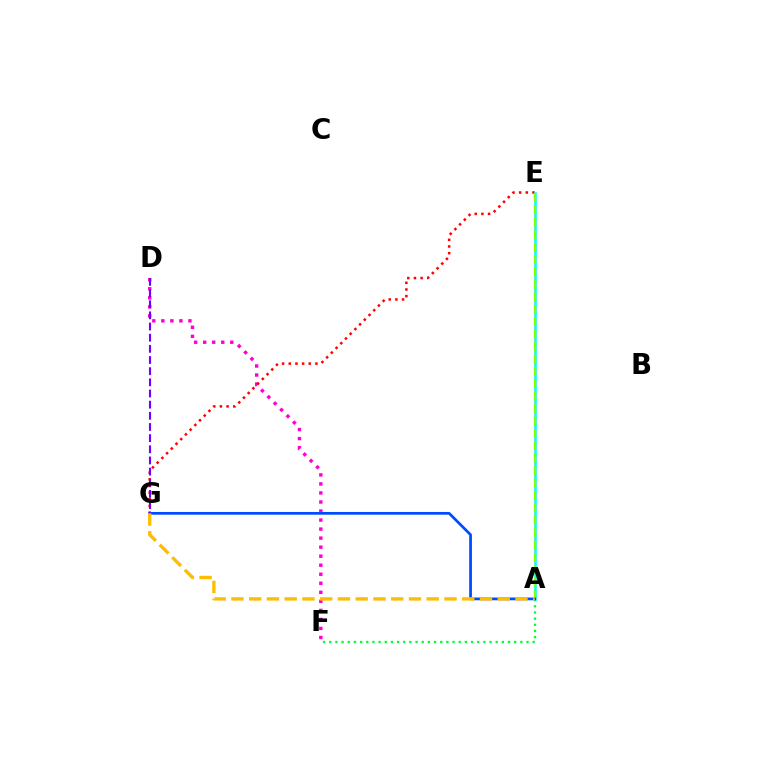{('D', 'F'): [{'color': '#ff00cf', 'line_style': 'dotted', 'thickness': 2.45}], ('E', 'G'): [{'color': '#ff0000', 'line_style': 'dotted', 'thickness': 1.81}], ('A', 'F'): [{'color': '#00ff39', 'line_style': 'dotted', 'thickness': 1.67}], ('A', 'E'): [{'color': '#00fff6', 'line_style': 'solid', 'thickness': 1.84}, {'color': '#84ff00', 'line_style': 'dashed', 'thickness': 1.69}], ('A', 'G'): [{'color': '#004bff', 'line_style': 'solid', 'thickness': 1.96}, {'color': '#ffbd00', 'line_style': 'dashed', 'thickness': 2.41}], ('D', 'G'): [{'color': '#7200ff', 'line_style': 'dashed', 'thickness': 1.52}]}